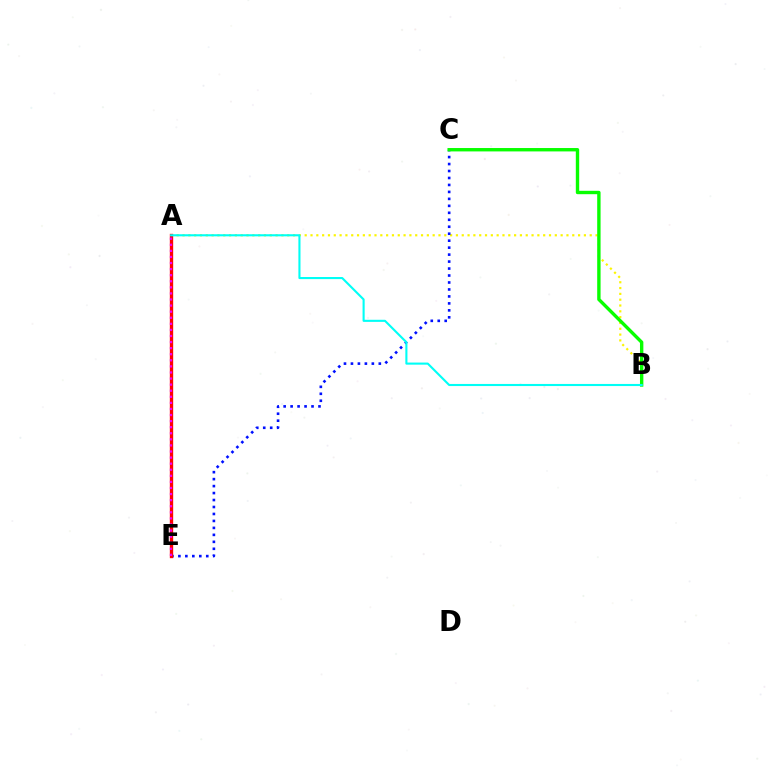{('A', 'B'): [{'color': '#fcf500', 'line_style': 'dotted', 'thickness': 1.58}, {'color': '#00fff6', 'line_style': 'solid', 'thickness': 1.51}], ('C', 'E'): [{'color': '#0010ff', 'line_style': 'dotted', 'thickness': 1.89}], ('B', 'C'): [{'color': '#08ff00', 'line_style': 'solid', 'thickness': 2.43}], ('A', 'E'): [{'color': '#ff0000', 'line_style': 'solid', 'thickness': 2.41}, {'color': '#ee00ff', 'line_style': 'dotted', 'thickness': 1.65}]}